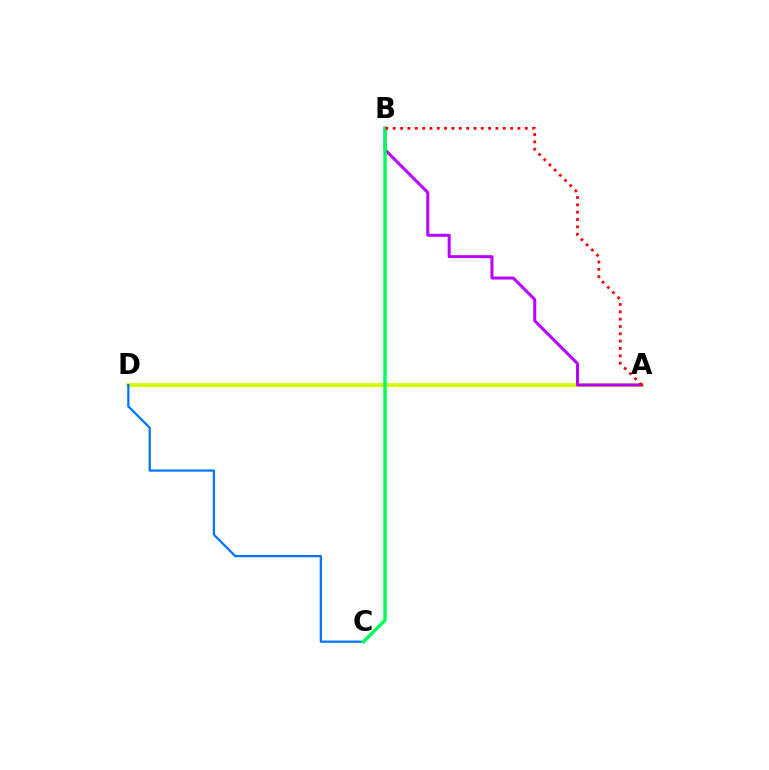{('A', 'D'): [{'color': '#d1ff00', 'line_style': 'solid', 'thickness': 2.67}], ('C', 'D'): [{'color': '#0074ff', 'line_style': 'solid', 'thickness': 1.62}], ('A', 'B'): [{'color': '#b900ff', 'line_style': 'solid', 'thickness': 2.16}, {'color': '#ff0000', 'line_style': 'dotted', 'thickness': 1.99}], ('B', 'C'): [{'color': '#00ff5c', 'line_style': 'solid', 'thickness': 2.49}]}